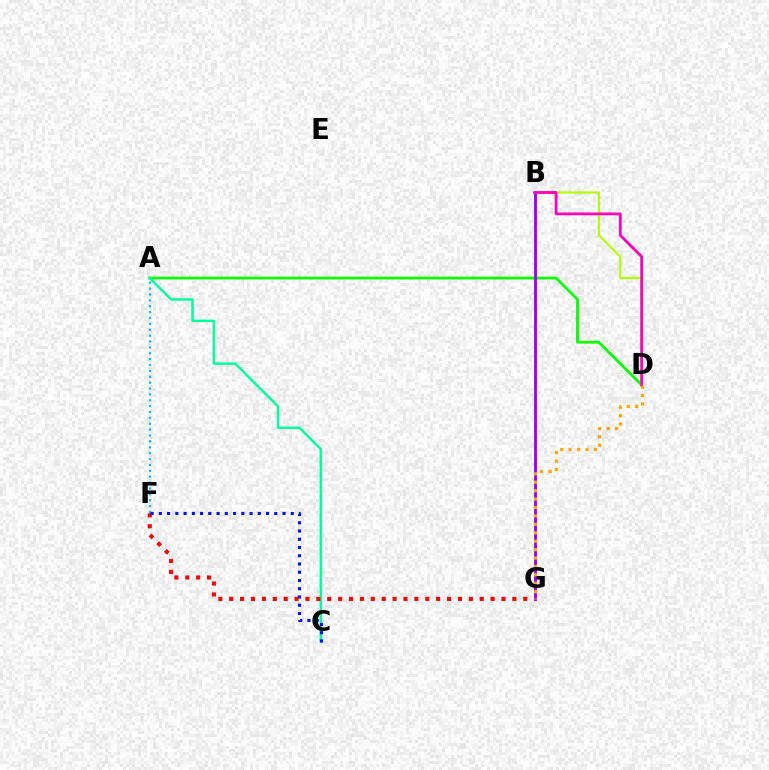{('A', 'D'): [{'color': '#08ff00', 'line_style': 'solid', 'thickness': 2.02}], ('A', 'F'): [{'color': '#00b5ff', 'line_style': 'dotted', 'thickness': 1.6}], ('A', 'C'): [{'color': '#00ff9d', 'line_style': 'solid', 'thickness': 1.78}], ('F', 'G'): [{'color': '#ff0000', 'line_style': 'dotted', 'thickness': 2.96}], ('B', 'G'): [{'color': '#9b00ff', 'line_style': 'solid', 'thickness': 2.04}], ('B', 'D'): [{'color': '#b3ff00', 'line_style': 'solid', 'thickness': 1.57}, {'color': '#ff00bd', 'line_style': 'solid', 'thickness': 2.03}], ('C', 'F'): [{'color': '#0010ff', 'line_style': 'dotted', 'thickness': 2.24}], ('D', 'G'): [{'color': '#ffa500', 'line_style': 'dotted', 'thickness': 2.29}]}